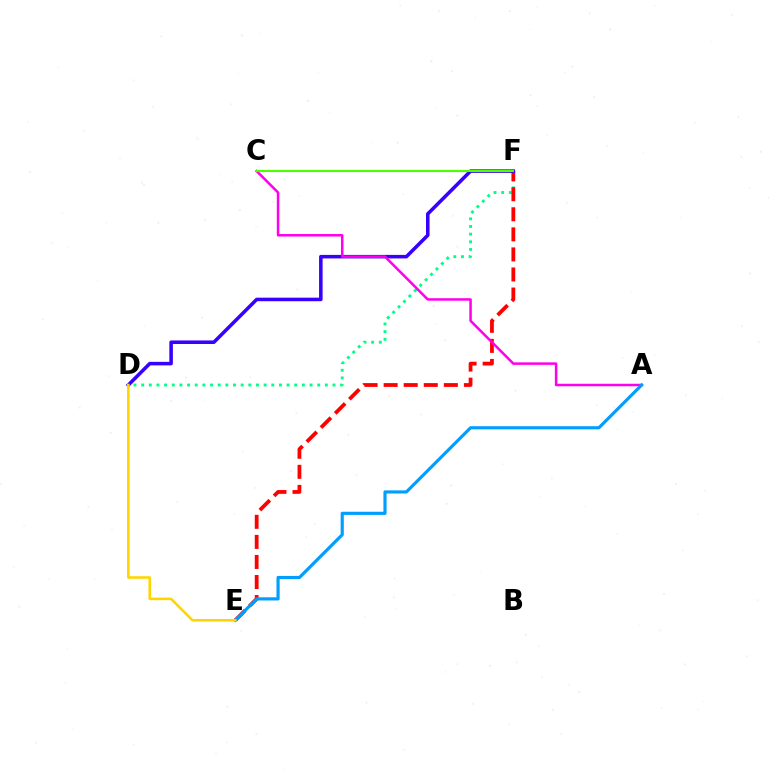{('D', 'F'): [{'color': '#00ff86', 'line_style': 'dotted', 'thickness': 2.08}, {'color': '#3700ff', 'line_style': 'solid', 'thickness': 2.55}], ('E', 'F'): [{'color': '#ff0000', 'line_style': 'dashed', 'thickness': 2.73}], ('A', 'C'): [{'color': '#ff00ed', 'line_style': 'solid', 'thickness': 1.81}], ('C', 'F'): [{'color': '#4fff00', 'line_style': 'solid', 'thickness': 1.53}], ('A', 'E'): [{'color': '#009eff', 'line_style': 'solid', 'thickness': 2.28}], ('D', 'E'): [{'color': '#ffd500', 'line_style': 'solid', 'thickness': 1.85}]}